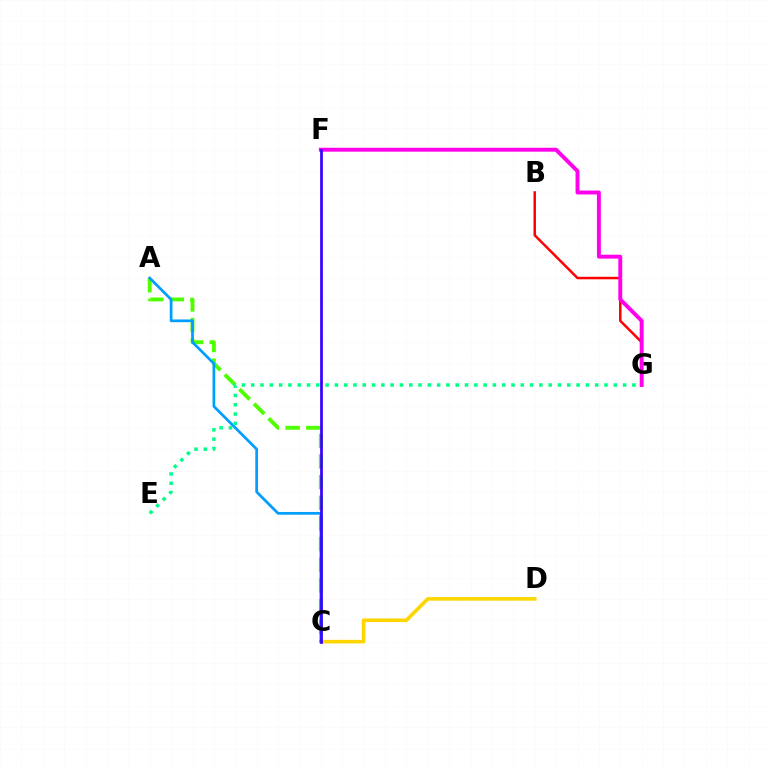{('C', 'D'): [{'color': '#ffd500', 'line_style': 'solid', 'thickness': 2.61}], ('A', 'C'): [{'color': '#4fff00', 'line_style': 'dashed', 'thickness': 2.81}, {'color': '#009eff', 'line_style': 'solid', 'thickness': 1.97}], ('B', 'G'): [{'color': '#ff0000', 'line_style': 'solid', 'thickness': 1.8}], ('E', 'G'): [{'color': '#00ff86', 'line_style': 'dotted', 'thickness': 2.53}], ('F', 'G'): [{'color': '#ff00ed', 'line_style': 'solid', 'thickness': 2.82}], ('C', 'F'): [{'color': '#3700ff', 'line_style': 'solid', 'thickness': 1.96}]}